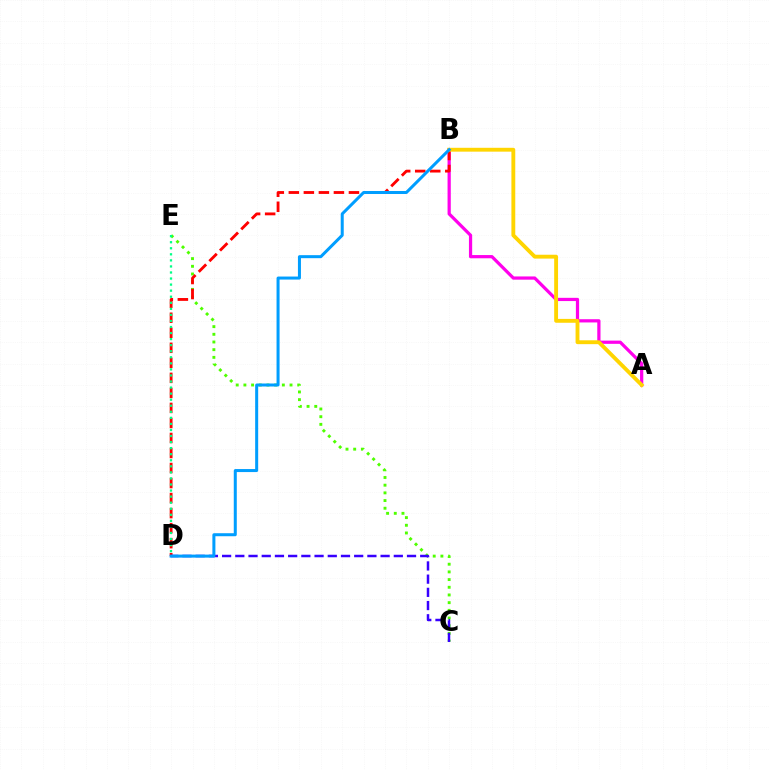{('A', 'B'): [{'color': '#ff00ed', 'line_style': 'solid', 'thickness': 2.32}, {'color': '#ffd500', 'line_style': 'solid', 'thickness': 2.78}], ('C', 'E'): [{'color': '#4fff00', 'line_style': 'dotted', 'thickness': 2.09}], ('B', 'D'): [{'color': '#ff0000', 'line_style': 'dashed', 'thickness': 2.04}, {'color': '#009eff', 'line_style': 'solid', 'thickness': 2.17}], ('D', 'E'): [{'color': '#00ff86', 'line_style': 'dotted', 'thickness': 1.65}], ('C', 'D'): [{'color': '#3700ff', 'line_style': 'dashed', 'thickness': 1.79}]}